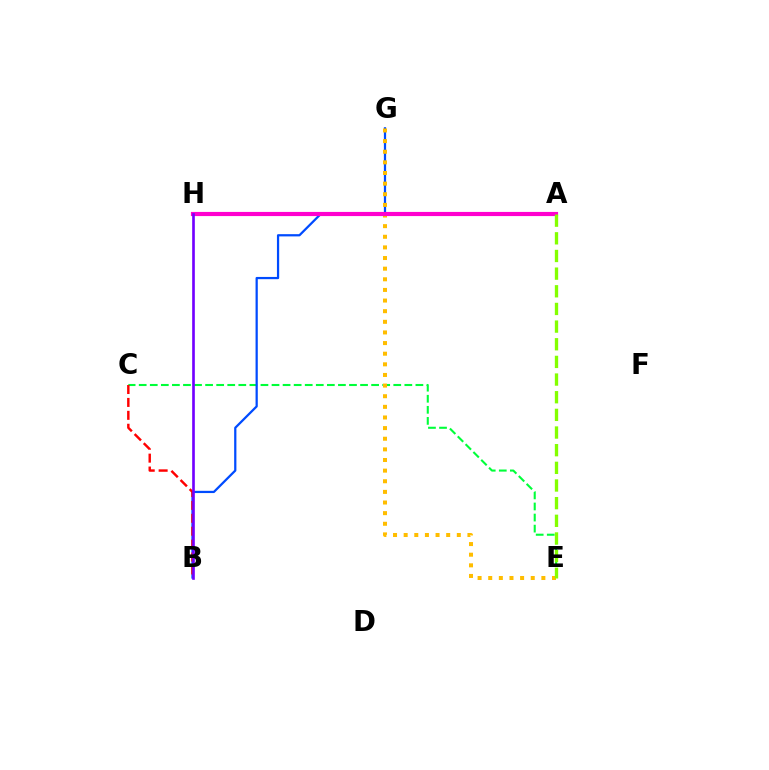{('C', 'E'): [{'color': '#00ff39', 'line_style': 'dashed', 'thickness': 1.5}], ('B', 'G'): [{'color': '#004bff', 'line_style': 'solid', 'thickness': 1.61}], ('B', 'C'): [{'color': '#ff0000', 'line_style': 'dashed', 'thickness': 1.75}], ('E', 'G'): [{'color': '#ffbd00', 'line_style': 'dotted', 'thickness': 2.89}], ('A', 'H'): [{'color': '#00fff6', 'line_style': 'dashed', 'thickness': 2.69}, {'color': '#ff00cf', 'line_style': 'solid', 'thickness': 2.99}], ('B', 'H'): [{'color': '#7200ff', 'line_style': 'solid', 'thickness': 1.91}], ('A', 'E'): [{'color': '#84ff00', 'line_style': 'dashed', 'thickness': 2.4}]}